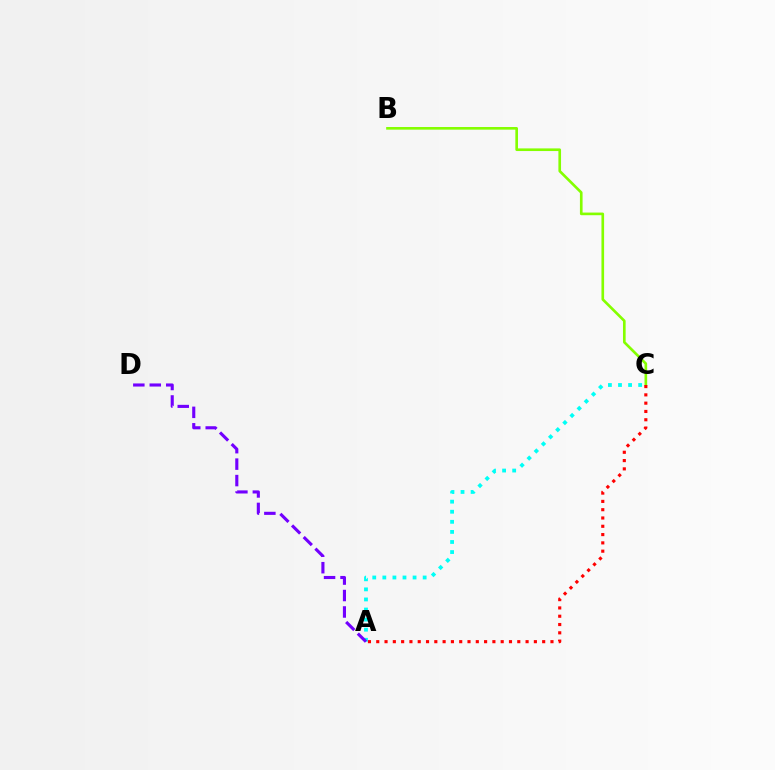{('B', 'C'): [{'color': '#84ff00', 'line_style': 'solid', 'thickness': 1.91}], ('A', 'C'): [{'color': '#00fff6', 'line_style': 'dotted', 'thickness': 2.74}, {'color': '#ff0000', 'line_style': 'dotted', 'thickness': 2.25}], ('A', 'D'): [{'color': '#7200ff', 'line_style': 'dashed', 'thickness': 2.24}]}